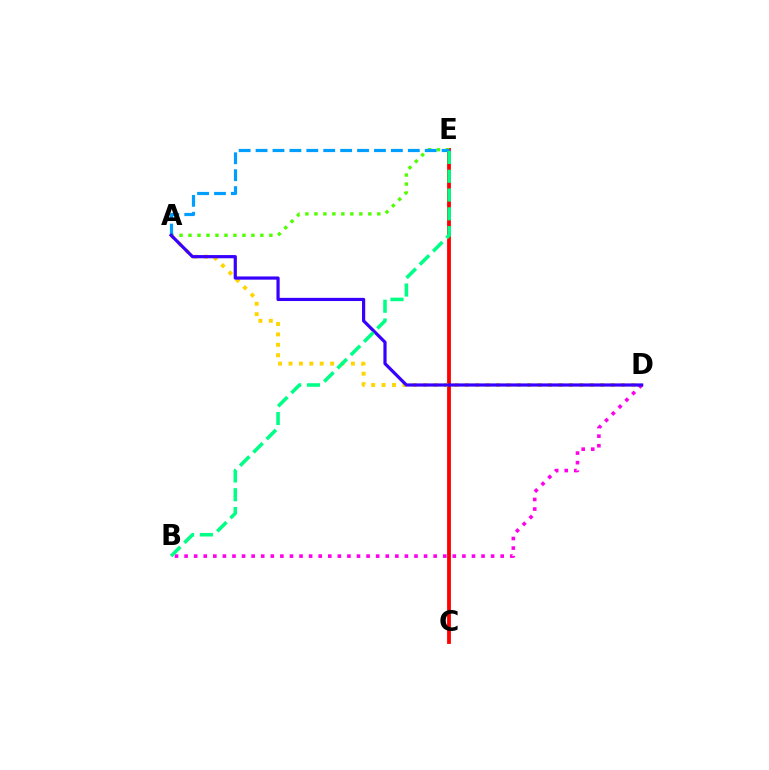{('C', 'E'): [{'color': '#ff0000', 'line_style': 'solid', 'thickness': 2.74}], ('A', 'E'): [{'color': '#4fff00', 'line_style': 'dotted', 'thickness': 2.44}, {'color': '#009eff', 'line_style': 'dashed', 'thickness': 2.3}], ('A', 'D'): [{'color': '#ffd500', 'line_style': 'dotted', 'thickness': 2.83}, {'color': '#3700ff', 'line_style': 'solid', 'thickness': 2.3}], ('B', 'D'): [{'color': '#ff00ed', 'line_style': 'dotted', 'thickness': 2.6}], ('B', 'E'): [{'color': '#00ff86', 'line_style': 'dashed', 'thickness': 2.55}]}